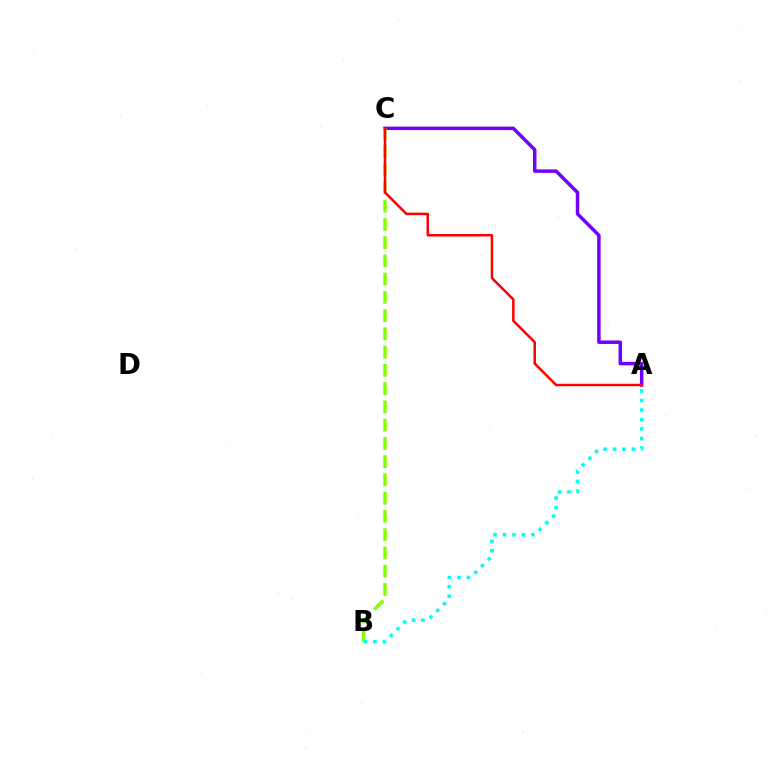{('A', 'C'): [{'color': '#7200ff', 'line_style': 'solid', 'thickness': 2.51}, {'color': '#ff0000', 'line_style': 'solid', 'thickness': 1.8}], ('B', 'C'): [{'color': '#84ff00', 'line_style': 'dashed', 'thickness': 2.48}], ('A', 'B'): [{'color': '#00fff6', 'line_style': 'dotted', 'thickness': 2.57}]}